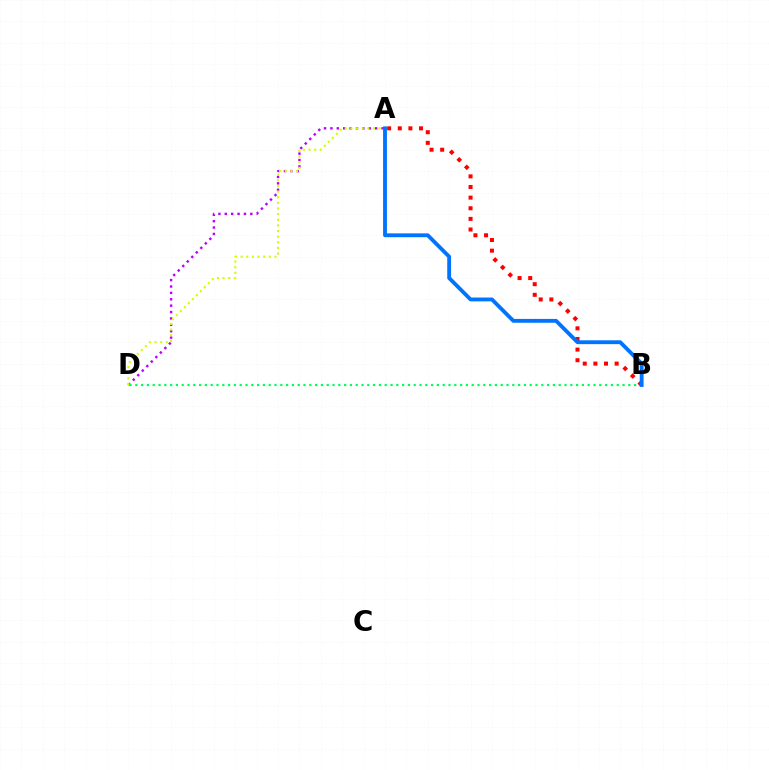{('A', 'D'): [{'color': '#b900ff', 'line_style': 'dotted', 'thickness': 1.74}, {'color': '#d1ff00', 'line_style': 'dotted', 'thickness': 1.53}], ('B', 'D'): [{'color': '#00ff5c', 'line_style': 'dotted', 'thickness': 1.58}], ('A', 'B'): [{'color': '#ff0000', 'line_style': 'dotted', 'thickness': 2.89}, {'color': '#0074ff', 'line_style': 'solid', 'thickness': 2.77}]}